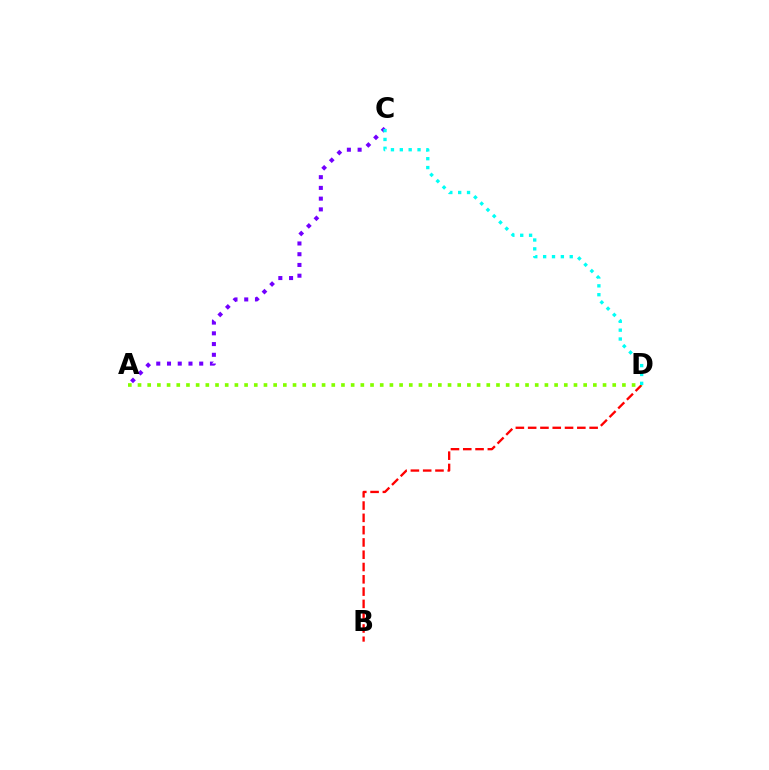{('A', 'C'): [{'color': '#7200ff', 'line_style': 'dotted', 'thickness': 2.92}], ('B', 'D'): [{'color': '#ff0000', 'line_style': 'dashed', 'thickness': 1.67}], ('A', 'D'): [{'color': '#84ff00', 'line_style': 'dotted', 'thickness': 2.63}], ('C', 'D'): [{'color': '#00fff6', 'line_style': 'dotted', 'thickness': 2.41}]}